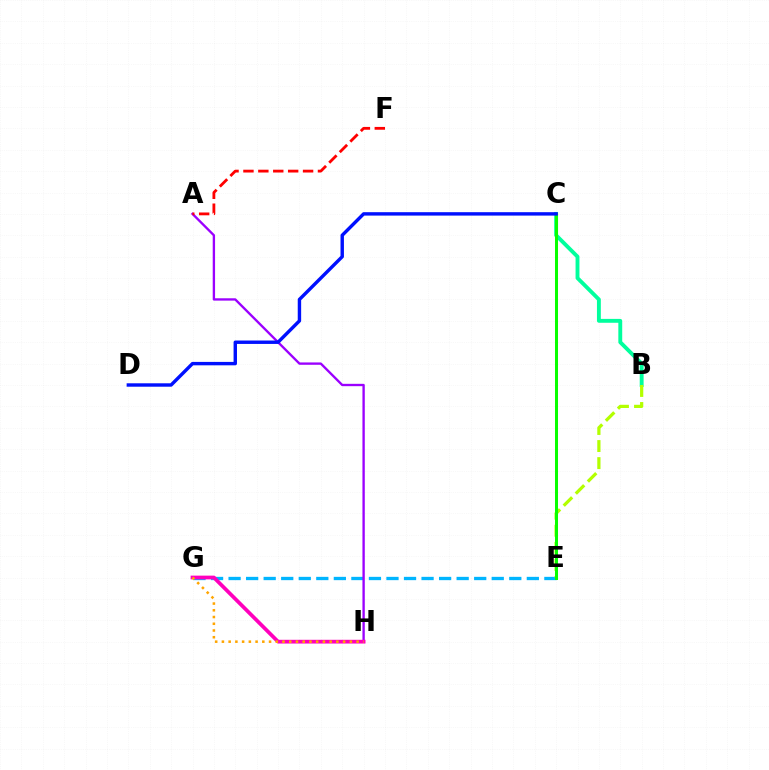{('E', 'G'): [{'color': '#00b5ff', 'line_style': 'dashed', 'thickness': 2.38}], ('B', 'C'): [{'color': '#00ff9d', 'line_style': 'solid', 'thickness': 2.79}], ('B', 'E'): [{'color': '#b3ff00', 'line_style': 'dashed', 'thickness': 2.32}], ('C', 'E'): [{'color': '#08ff00', 'line_style': 'solid', 'thickness': 2.17}], ('A', 'H'): [{'color': '#9b00ff', 'line_style': 'solid', 'thickness': 1.69}], ('A', 'F'): [{'color': '#ff0000', 'line_style': 'dashed', 'thickness': 2.03}], ('C', 'D'): [{'color': '#0010ff', 'line_style': 'solid', 'thickness': 2.46}], ('G', 'H'): [{'color': '#ff00bd', 'line_style': 'solid', 'thickness': 2.69}, {'color': '#ffa500', 'line_style': 'dotted', 'thickness': 1.83}]}